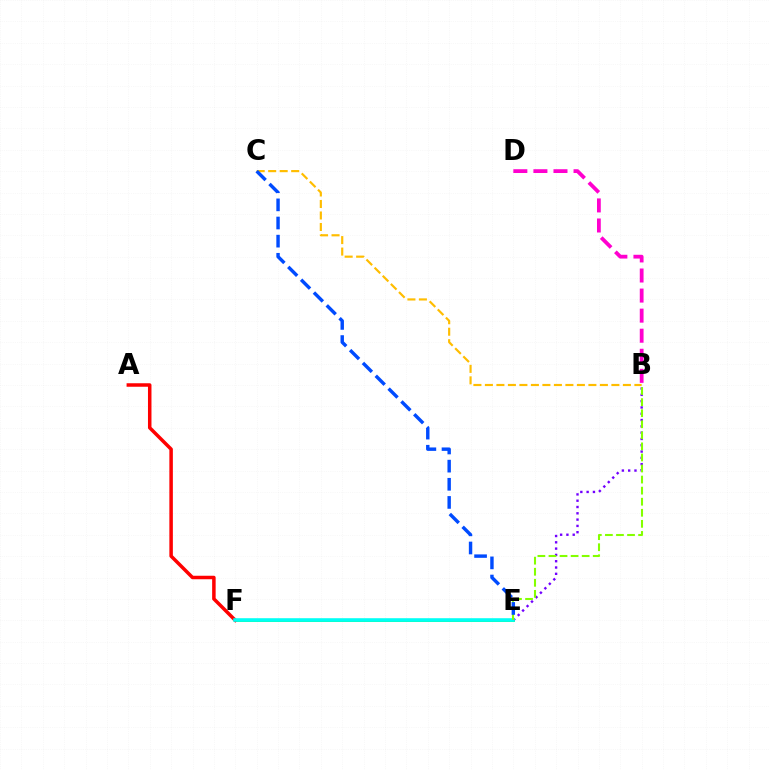{('E', 'F'): [{'color': '#00ff39', 'line_style': 'solid', 'thickness': 1.96}, {'color': '#00fff6', 'line_style': 'solid', 'thickness': 2.57}], ('B', 'E'): [{'color': '#7200ff', 'line_style': 'dotted', 'thickness': 1.71}, {'color': '#84ff00', 'line_style': 'dashed', 'thickness': 1.5}], ('A', 'F'): [{'color': '#ff0000', 'line_style': 'solid', 'thickness': 2.52}], ('B', 'D'): [{'color': '#ff00cf', 'line_style': 'dashed', 'thickness': 2.73}], ('B', 'C'): [{'color': '#ffbd00', 'line_style': 'dashed', 'thickness': 1.56}], ('C', 'E'): [{'color': '#004bff', 'line_style': 'dashed', 'thickness': 2.46}]}